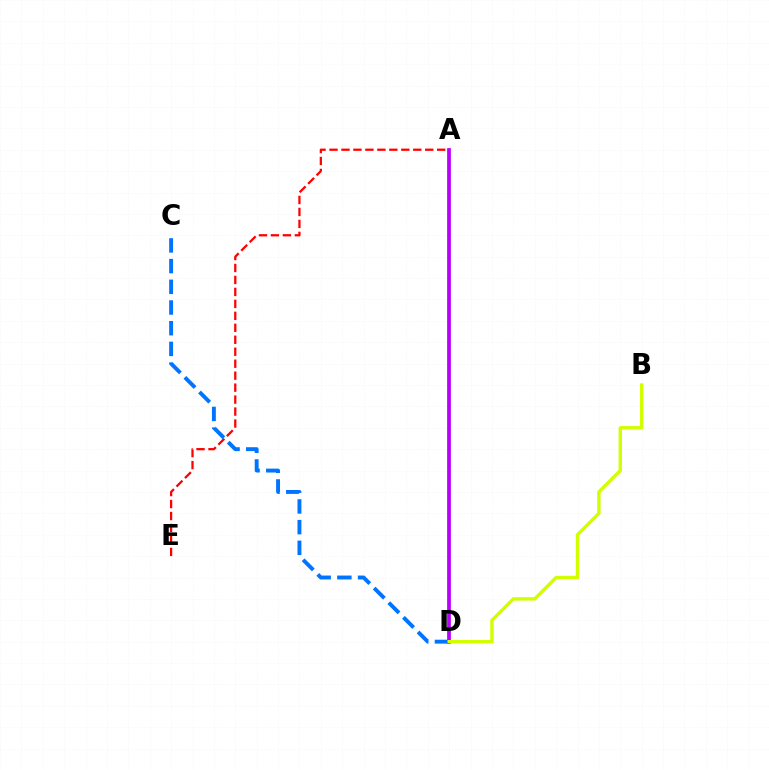{('A', 'E'): [{'color': '#ff0000', 'line_style': 'dashed', 'thickness': 1.63}], ('C', 'D'): [{'color': '#0074ff', 'line_style': 'dashed', 'thickness': 2.81}], ('A', 'D'): [{'color': '#00ff5c', 'line_style': 'dashed', 'thickness': 1.55}, {'color': '#b900ff', 'line_style': 'solid', 'thickness': 2.69}], ('B', 'D'): [{'color': '#d1ff00', 'line_style': 'solid', 'thickness': 2.43}]}